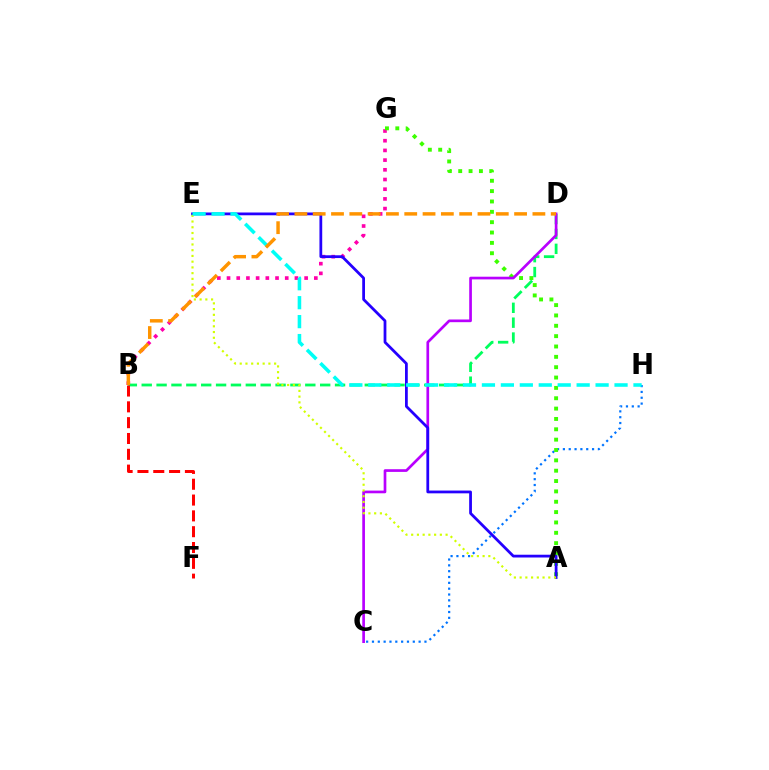{('C', 'H'): [{'color': '#0074ff', 'line_style': 'dotted', 'thickness': 1.58}], ('B', 'G'): [{'color': '#ff00ac', 'line_style': 'dotted', 'thickness': 2.64}], ('A', 'G'): [{'color': '#3dff00', 'line_style': 'dotted', 'thickness': 2.81}], ('B', 'D'): [{'color': '#00ff5c', 'line_style': 'dashed', 'thickness': 2.02}, {'color': '#ff9400', 'line_style': 'dashed', 'thickness': 2.49}], ('C', 'D'): [{'color': '#b900ff', 'line_style': 'solid', 'thickness': 1.94}], ('A', 'E'): [{'color': '#2500ff', 'line_style': 'solid', 'thickness': 2.0}, {'color': '#d1ff00', 'line_style': 'dotted', 'thickness': 1.56}], ('B', 'F'): [{'color': '#ff0000', 'line_style': 'dashed', 'thickness': 2.15}], ('E', 'H'): [{'color': '#00fff6', 'line_style': 'dashed', 'thickness': 2.57}]}